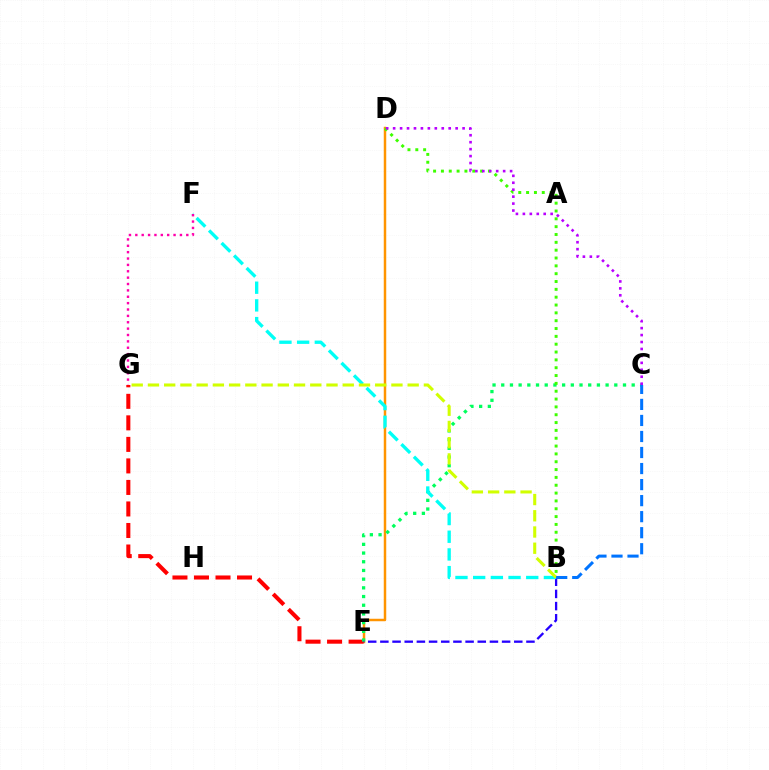{('D', 'E'): [{'color': '#ff9400', 'line_style': 'solid', 'thickness': 1.78}], ('E', 'G'): [{'color': '#ff0000', 'line_style': 'dashed', 'thickness': 2.92}], ('C', 'E'): [{'color': '#00ff5c', 'line_style': 'dotted', 'thickness': 2.36}], ('B', 'E'): [{'color': '#2500ff', 'line_style': 'dashed', 'thickness': 1.65}], ('B', 'D'): [{'color': '#3dff00', 'line_style': 'dotted', 'thickness': 2.13}], ('C', 'D'): [{'color': '#b900ff', 'line_style': 'dotted', 'thickness': 1.89}], ('B', 'F'): [{'color': '#00fff6', 'line_style': 'dashed', 'thickness': 2.4}], ('B', 'G'): [{'color': '#d1ff00', 'line_style': 'dashed', 'thickness': 2.21}], ('F', 'G'): [{'color': '#ff00ac', 'line_style': 'dotted', 'thickness': 1.73}], ('B', 'C'): [{'color': '#0074ff', 'line_style': 'dashed', 'thickness': 2.18}]}